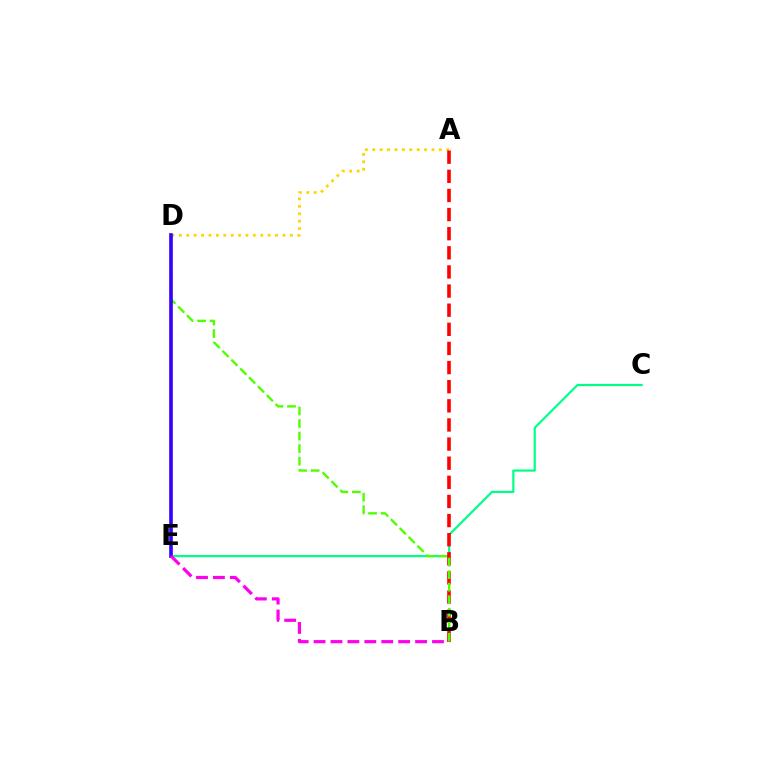{('A', 'D'): [{'color': '#ffd500', 'line_style': 'dotted', 'thickness': 2.01}], ('C', 'E'): [{'color': '#00ff86', 'line_style': 'solid', 'thickness': 1.57}], ('A', 'B'): [{'color': '#ff0000', 'line_style': 'dashed', 'thickness': 2.6}], ('B', 'D'): [{'color': '#4fff00', 'line_style': 'dashed', 'thickness': 1.7}], ('D', 'E'): [{'color': '#009eff', 'line_style': 'dotted', 'thickness': 1.53}, {'color': '#3700ff', 'line_style': 'solid', 'thickness': 2.61}], ('B', 'E'): [{'color': '#ff00ed', 'line_style': 'dashed', 'thickness': 2.3}]}